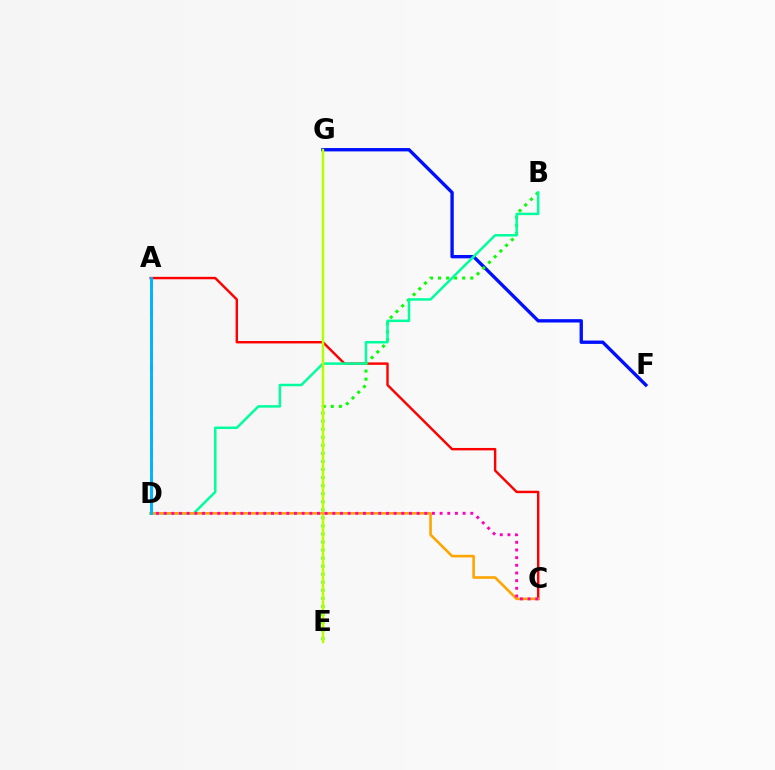{('A', 'C'): [{'color': '#ff0000', 'line_style': 'solid', 'thickness': 1.74}], ('F', 'G'): [{'color': '#0010ff', 'line_style': 'solid', 'thickness': 2.42}], ('B', 'E'): [{'color': '#08ff00', 'line_style': 'dotted', 'thickness': 2.19}], ('B', 'D'): [{'color': '#00ff9d', 'line_style': 'solid', 'thickness': 1.8}], ('A', 'D'): [{'color': '#9b00ff', 'line_style': 'dashed', 'thickness': 1.91}, {'color': '#00b5ff', 'line_style': 'solid', 'thickness': 2.11}], ('E', 'G'): [{'color': '#b3ff00', 'line_style': 'solid', 'thickness': 1.77}], ('C', 'D'): [{'color': '#ffa500', 'line_style': 'solid', 'thickness': 1.87}, {'color': '#ff00bd', 'line_style': 'dotted', 'thickness': 2.08}]}